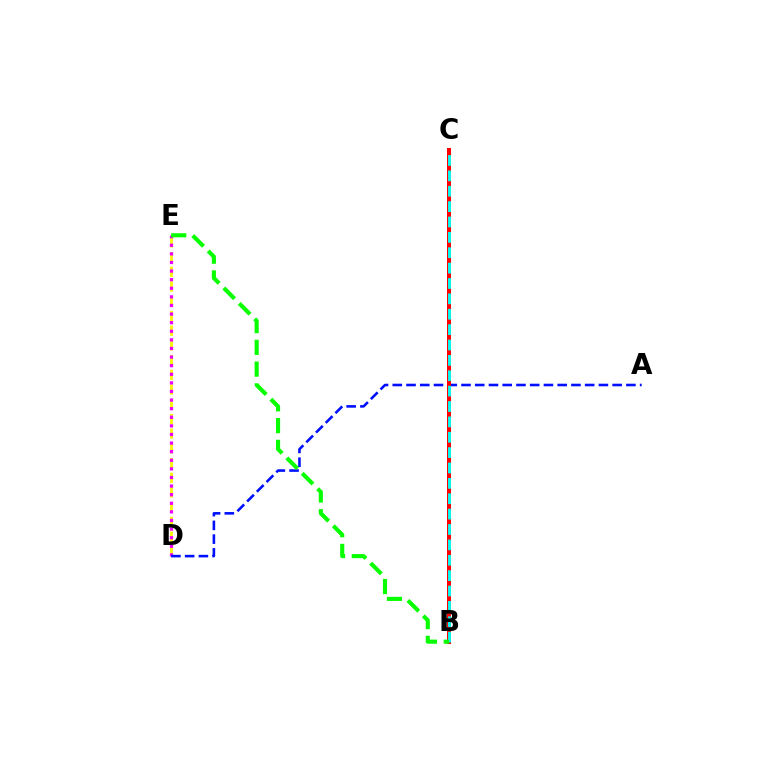{('D', 'E'): [{'color': '#fcf500', 'line_style': 'dashed', 'thickness': 2.0}, {'color': '#ee00ff', 'line_style': 'dotted', 'thickness': 2.34}], ('A', 'D'): [{'color': '#0010ff', 'line_style': 'dashed', 'thickness': 1.87}], ('B', 'C'): [{'color': '#ff0000', 'line_style': 'solid', 'thickness': 2.89}, {'color': '#00fff6', 'line_style': 'dashed', 'thickness': 2.09}], ('B', 'E'): [{'color': '#08ff00', 'line_style': 'dashed', 'thickness': 2.96}]}